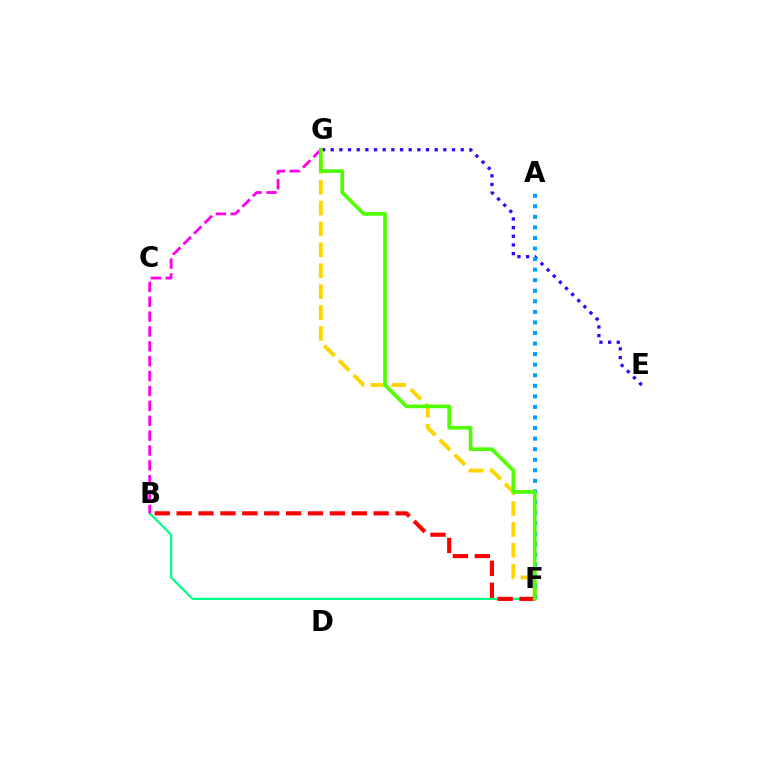{('B', 'F'): [{'color': '#00ff86', 'line_style': 'solid', 'thickness': 1.58}, {'color': '#ff0000', 'line_style': 'dashed', 'thickness': 2.97}], ('E', 'G'): [{'color': '#3700ff', 'line_style': 'dotted', 'thickness': 2.35}], ('F', 'G'): [{'color': '#ffd500', 'line_style': 'dashed', 'thickness': 2.84}, {'color': '#4fff00', 'line_style': 'solid', 'thickness': 2.64}], ('B', 'G'): [{'color': '#ff00ed', 'line_style': 'dashed', 'thickness': 2.02}], ('A', 'F'): [{'color': '#009eff', 'line_style': 'dotted', 'thickness': 2.87}]}